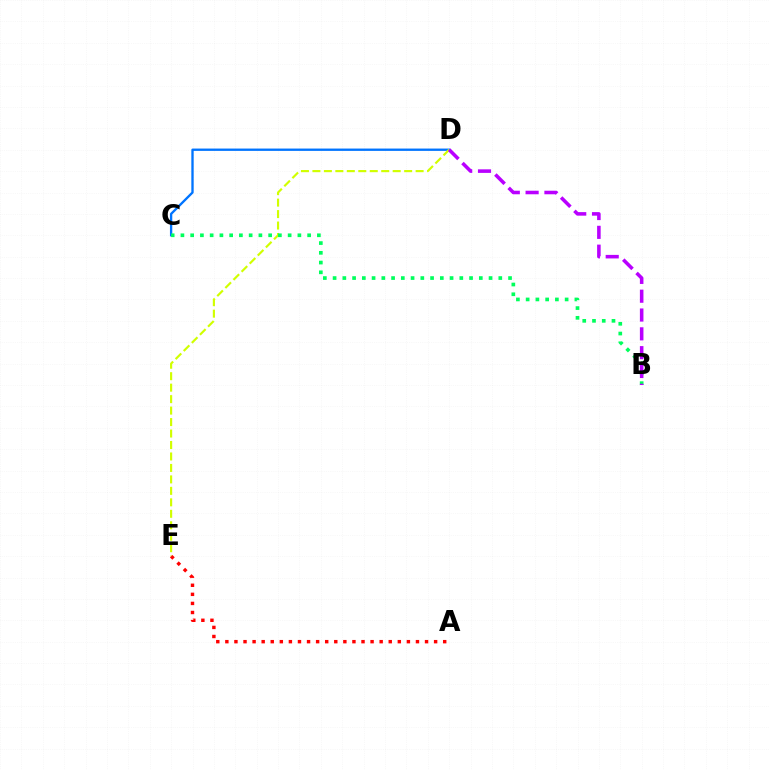{('A', 'E'): [{'color': '#ff0000', 'line_style': 'dotted', 'thickness': 2.47}], ('C', 'D'): [{'color': '#0074ff', 'line_style': 'solid', 'thickness': 1.68}], ('D', 'E'): [{'color': '#d1ff00', 'line_style': 'dashed', 'thickness': 1.56}], ('B', 'C'): [{'color': '#00ff5c', 'line_style': 'dotted', 'thickness': 2.65}], ('B', 'D'): [{'color': '#b900ff', 'line_style': 'dashed', 'thickness': 2.56}]}